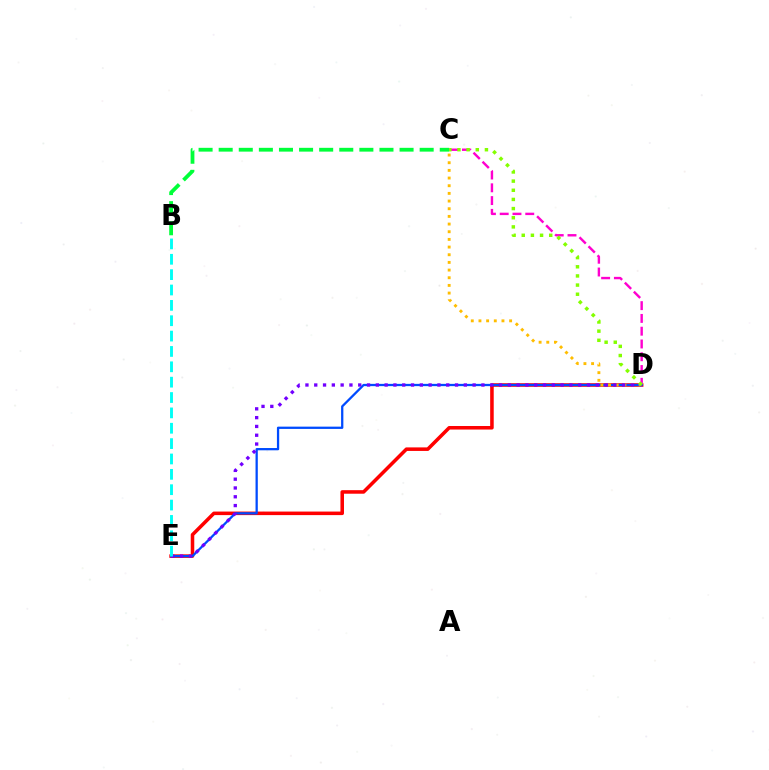{('D', 'E'): [{'color': '#ff0000', 'line_style': 'solid', 'thickness': 2.55}, {'color': '#004bff', 'line_style': 'solid', 'thickness': 1.64}, {'color': '#7200ff', 'line_style': 'dotted', 'thickness': 2.39}], ('C', 'D'): [{'color': '#ff00cf', 'line_style': 'dashed', 'thickness': 1.74}, {'color': '#ffbd00', 'line_style': 'dotted', 'thickness': 2.08}, {'color': '#84ff00', 'line_style': 'dotted', 'thickness': 2.49}], ('B', 'C'): [{'color': '#00ff39', 'line_style': 'dashed', 'thickness': 2.73}], ('B', 'E'): [{'color': '#00fff6', 'line_style': 'dashed', 'thickness': 2.09}]}